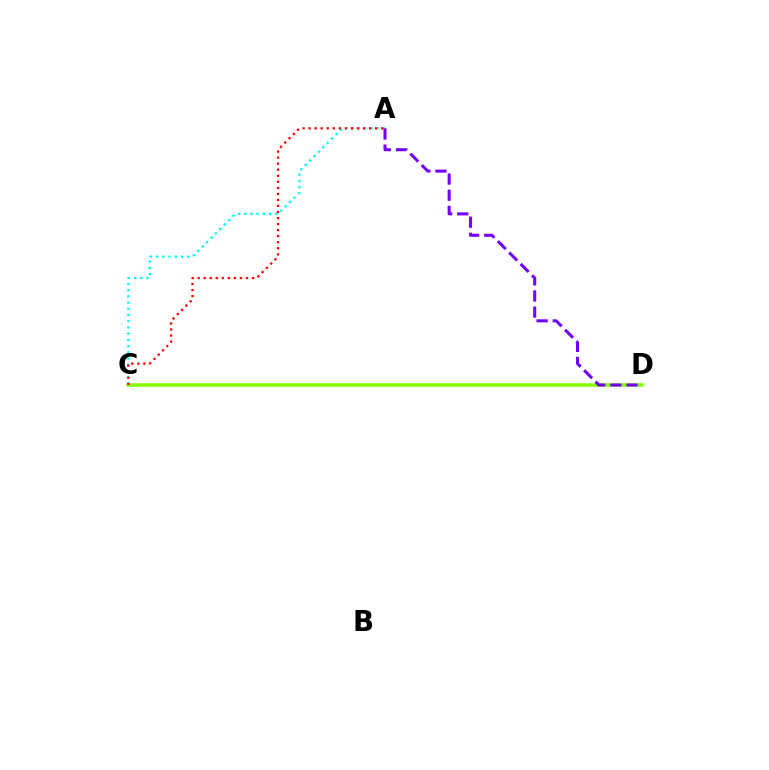{('C', 'D'): [{'color': '#84ff00', 'line_style': 'solid', 'thickness': 2.53}], ('A', 'C'): [{'color': '#00fff6', 'line_style': 'dotted', 'thickness': 1.69}, {'color': '#ff0000', 'line_style': 'dotted', 'thickness': 1.64}], ('A', 'D'): [{'color': '#7200ff', 'line_style': 'dashed', 'thickness': 2.19}]}